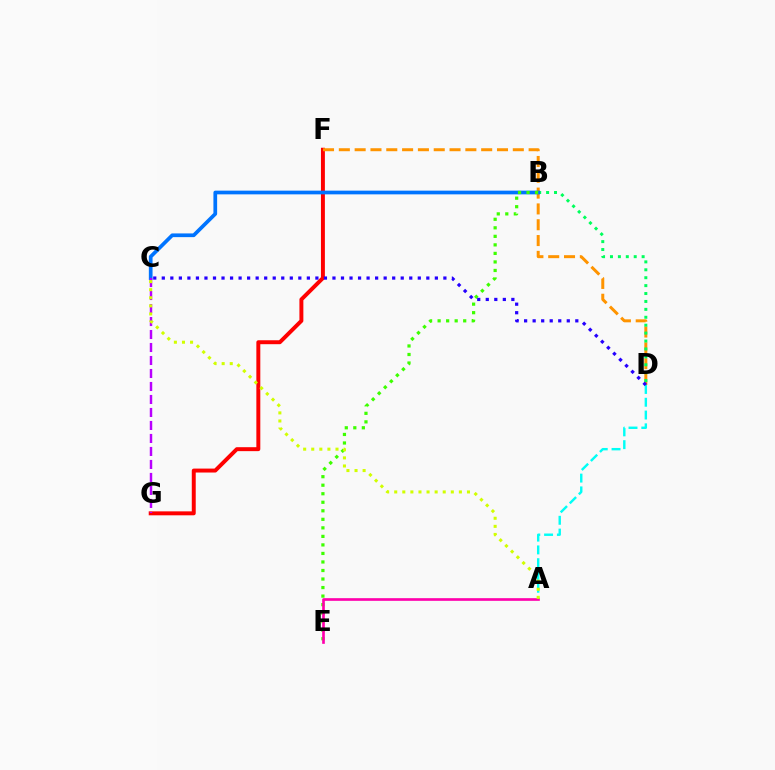{('F', 'G'): [{'color': '#ff0000', 'line_style': 'solid', 'thickness': 2.84}], ('D', 'F'): [{'color': '#ff9400', 'line_style': 'dashed', 'thickness': 2.15}], ('A', 'D'): [{'color': '#00fff6', 'line_style': 'dashed', 'thickness': 1.74}], ('B', 'D'): [{'color': '#00ff5c', 'line_style': 'dotted', 'thickness': 2.15}], ('B', 'C'): [{'color': '#0074ff', 'line_style': 'solid', 'thickness': 2.67}], ('C', 'G'): [{'color': '#b900ff', 'line_style': 'dashed', 'thickness': 1.77}], ('B', 'E'): [{'color': '#3dff00', 'line_style': 'dotted', 'thickness': 2.32}], ('C', 'D'): [{'color': '#2500ff', 'line_style': 'dotted', 'thickness': 2.32}], ('A', 'E'): [{'color': '#ff00ac', 'line_style': 'solid', 'thickness': 1.91}], ('A', 'C'): [{'color': '#d1ff00', 'line_style': 'dotted', 'thickness': 2.2}]}